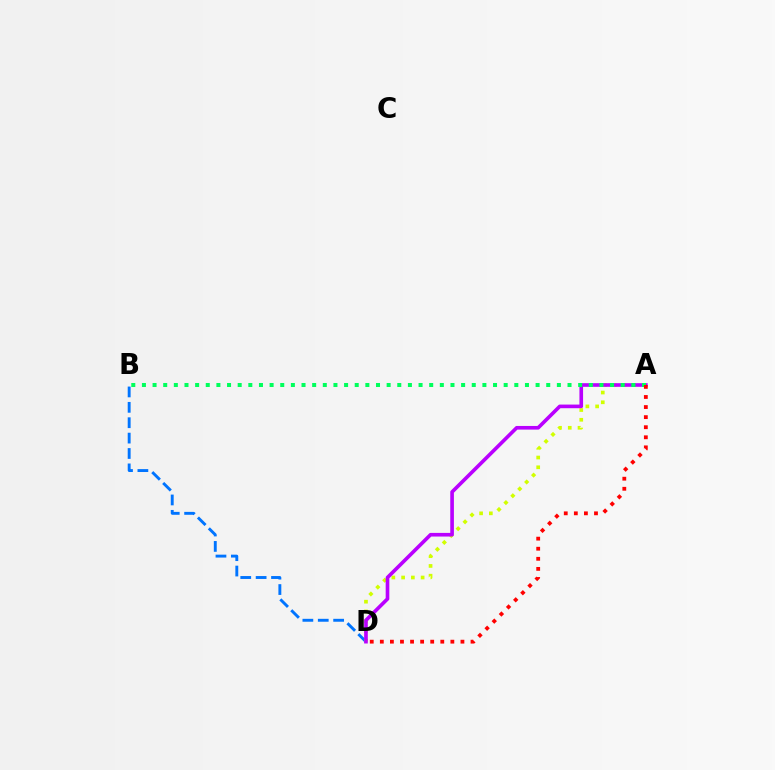{('B', 'D'): [{'color': '#0074ff', 'line_style': 'dashed', 'thickness': 2.09}], ('A', 'D'): [{'color': '#d1ff00', 'line_style': 'dotted', 'thickness': 2.65}, {'color': '#b900ff', 'line_style': 'solid', 'thickness': 2.62}, {'color': '#ff0000', 'line_style': 'dotted', 'thickness': 2.74}], ('A', 'B'): [{'color': '#00ff5c', 'line_style': 'dotted', 'thickness': 2.89}]}